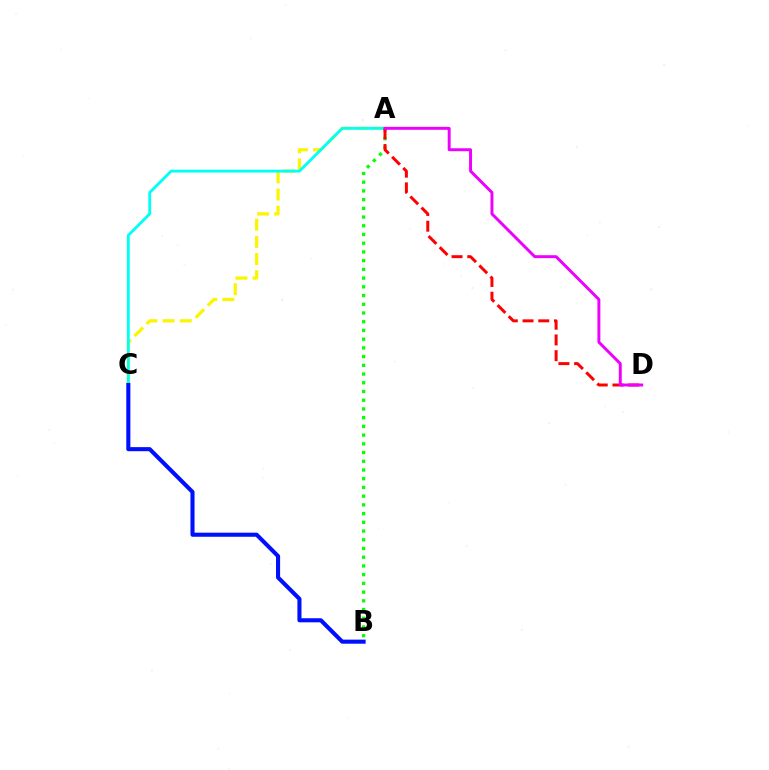{('A', 'B'): [{'color': '#08ff00', 'line_style': 'dotted', 'thickness': 2.37}], ('A', 'C'): [{'color': '#fcf500', 'line_style': 'dashed', 'thickness': 2.33}, {'color': '#00fff6', 'line_style': 'solid', 'thickness': 2.04}], ('A', 'D'): [{'color': '#ff0000', 'line_style': 'dashed', 'thickness': 2.14}, {'color': '#ee00ff', 'line_style': 'solid', 'thickness': 2.12}], ('B', 'C'): [{'color': '#0010ff', 'line_style': 'solid', 'thickness': 2.94}]}